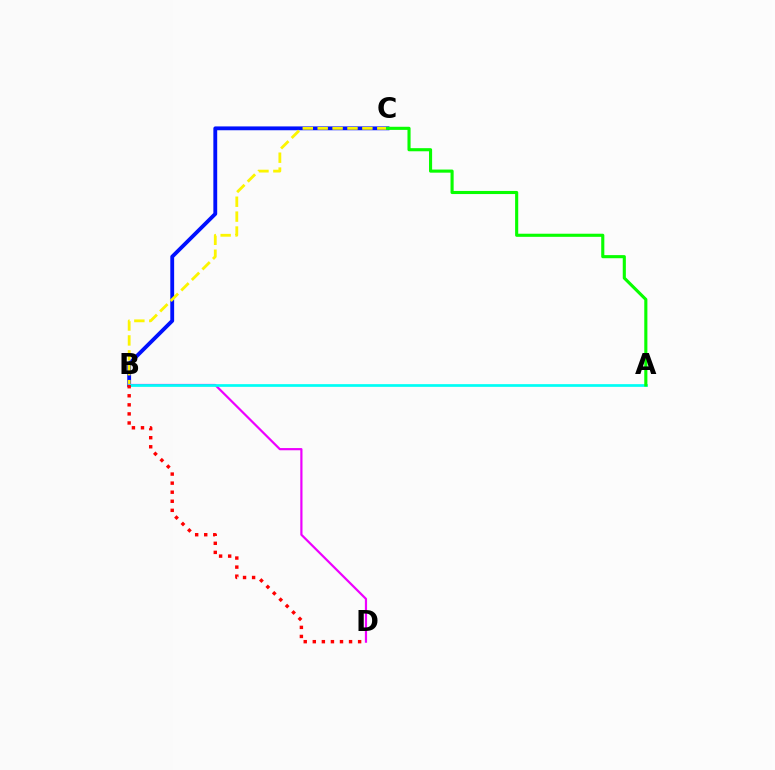{('B', 'C'): [{'color': '#0010ff', 'line_style': 'solid', 'thickness': 2.76}, {'color': '#fcf500', 'line_style': 'dashed', 'thickness': 2.02}], ('B', 'D'): [{'color': '#ee00ff', 'line_style': 'solid', 'thickness': 1.58}, {'color': '#ff0000', 'line_style': 'dotted', 'thickness': 2.46}], ('A', 'B'): [{'color': '#00fff6', 'line_style': 'solid', 'thickness': 1.95}], ('A', 'C'): [{'color': '#08ff00', 'line_style': 'solid', 'thickness': 2.24}]}